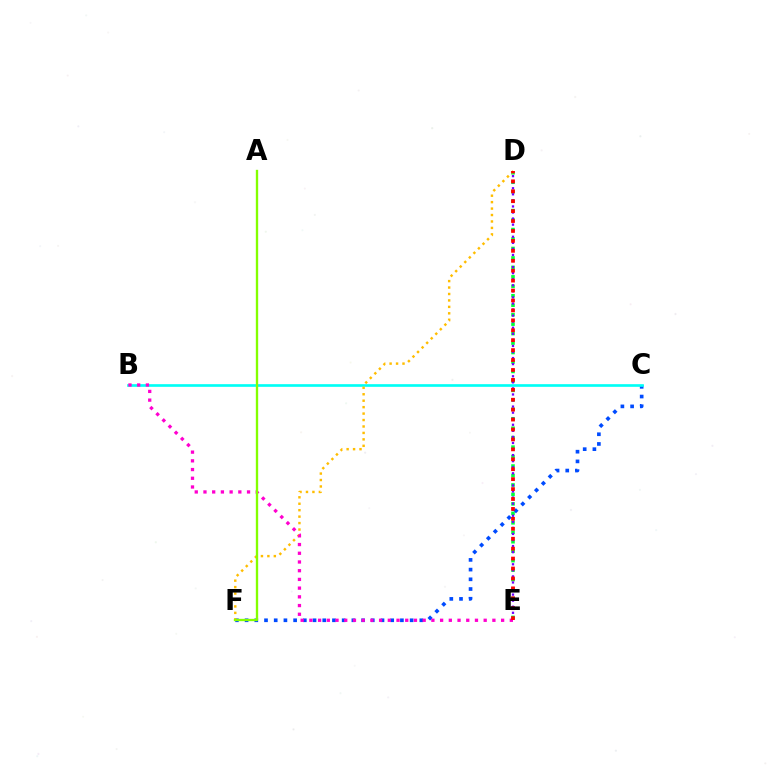{('D', 'E'): [{'color': '#00ff39', 'line_style': 'dotted', 'thickness': 2.57}, {'color': '#7200ff', 'line_style': 'dotted', 'thickness': 1.65}, {'color': '#ff0000', 'line_style': 'dotted', 'thickness': 2.7}], ('C', 'F'): [{'color': '#004bff', 'line_style': 'dotted', 'thickness': 2.64}], ('B', 'C'): [{'color': '#00fff6', 'line_style': 'solid', 'thickness': 1.92}], ('D', 'F'): [{'color': '#ffbd00', 'line_style': 'dotted', 'thickness': 1.75}], ('B', 'E'): [{'color': '#ff00cf', 'line_style': 'dotted', 'thickness': 2.37}], ('A', 'F'): [{'color': '#84ff00', 'line_style': 'solid', 'thickness': 1.69}]}